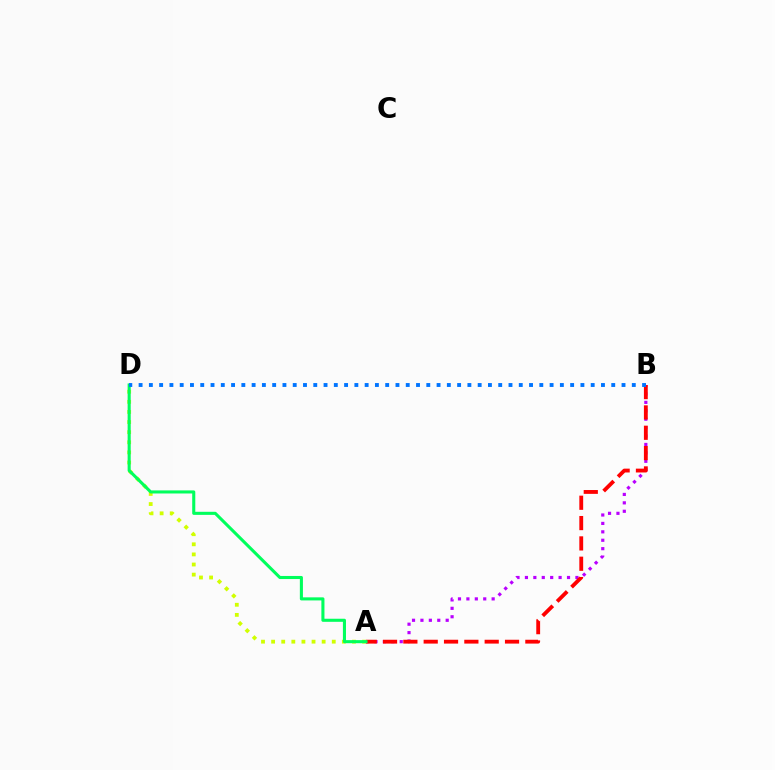{('A', 'B'): [{'color': '#b900ff', 'line_style': 'dotted', 'thickness': 2.29}, {'color': '#ff0000', 'line_style': 'dashed', 'thickness': 2.76}], ('A', 'D'): [{'color': '#d1ff00', 'line_style': 'dotted', 'thickness': 2.75}, {'color': '#00ff5c', 'line_style': 'solid', 'thickness': 2.21}], ('B', 'D'): [{'color': '#0074ff', 'line_style': 'dotted', 'thickness': 2.79}]}